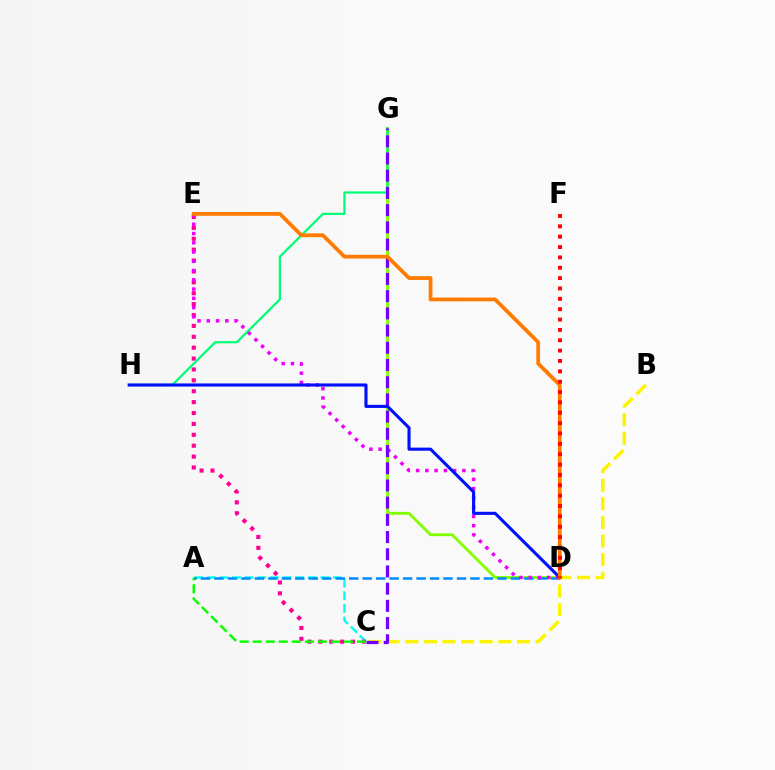{('A', 'C'): [{'color': '#00fff6', 'line_style': 'dashed', 'thickness': 1.71}, {'color': '#08ff00', 'line_style': 'dashed', 'thickness': 1.77}], ('C', 'E'): [{'color': '#ff0094', 'line_style': 'dotted', 'thickness': 2.96}], ('D', 'G'): [{'color': '#84ff00', 'line_style': 'solid', 'thickness': 2.06}], ('A', 'D'): [{'color': '#008cff', 'line_style': 'dashed', 'thickness': 1.83}], ('B', 'C'): [{'color': '#fcf500', 'line_style': 'dashed', 'thickness': 2.53}], ('G', 'H'): [{'color': '#00ff74', 'line_style': 'solid', 'thickness': 1.62}], ('D', 'E'): [{'color': '#ee00ff', 'line_style': 'dotted', 'thickness': 2.52}, {'color': '#ff7c00', 'line_style': 'solid', 'thickness': 2.72}], ('C', 'G'): [{'color': '#7200ff', 'line_style': 'dashed', 'thickness': 2.34}], ('D', 'H'): [{'color': '#0010ff', 'line_style': 'solid', 'thickness': 2.23}], ('D', 'F'): [{'color': '#ff0000', 'line_style': 'dotted', 'thickness': 2.81}]}